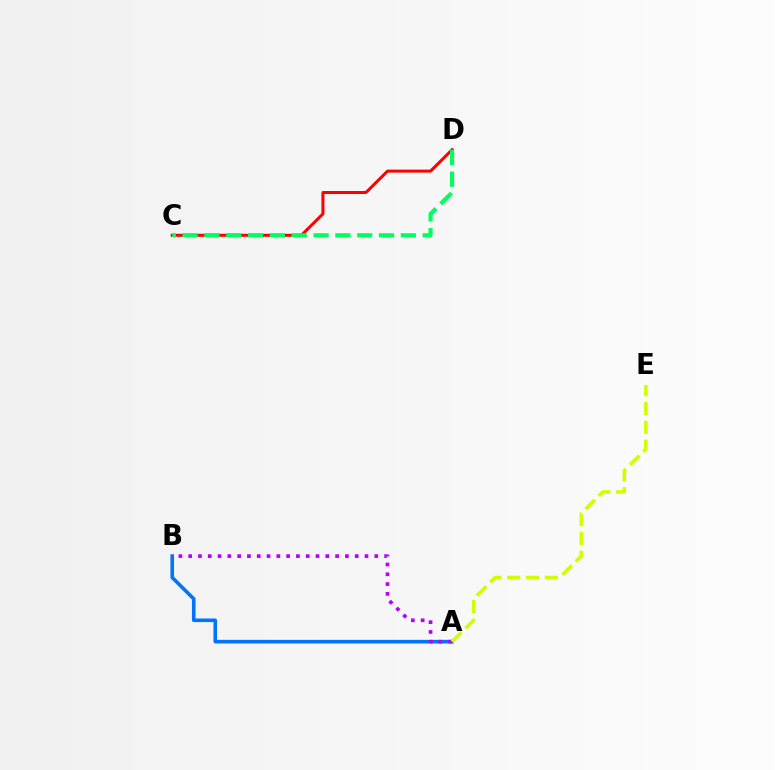{('C', 'D'): [{'color': '#ff0000', 'line_style': 'solid', 'thickness': 2.17}, {'color': '#00ff5c', 'line_style': 'dashed', 'thickness': 2.96}], ('A', 'B'): [{'color': '#0074ff', 'line_style': 'solid', 'thickness': 2.59}, {'color': '#b900ff', 'line_style': 'dotted', 'thickness': 2.66}], ('A', 'E'): [{'color': '#d1ff00', 'line_style': 'dashed', 'thickness': 2.56}]}